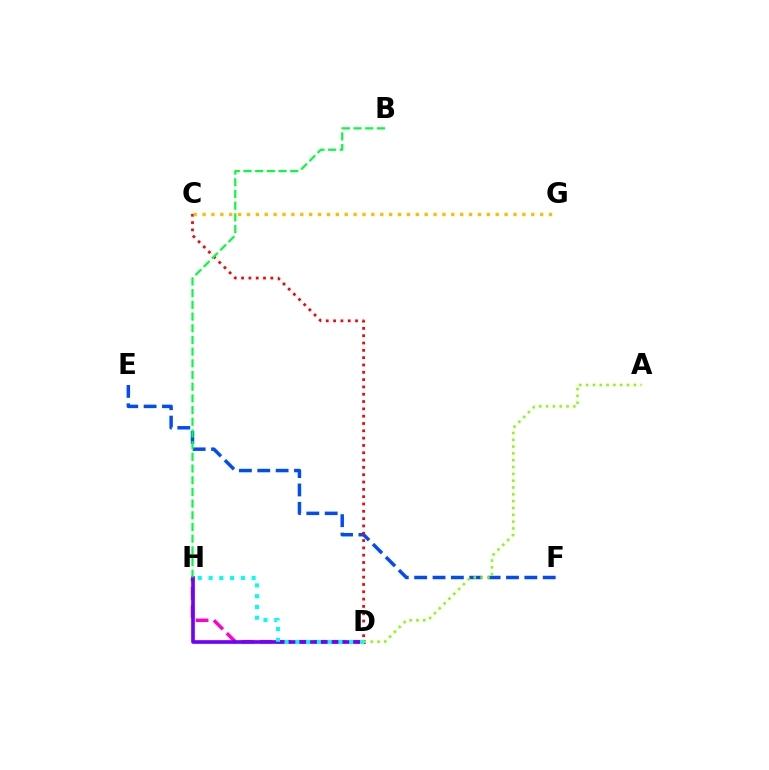{('D', 'H'): [{'color': '#ff00cf', 'line_style': 'dashed', 'thickness': 2.48}, {'color': '#7200ff', 'line_style': 'solid', 'thickness': 2.63}, {'color': '#00fff6', 'line_style': 'dotted', 'thickness': 2.93}], ('E', 'F'): [{'color': '#004bff', 'line_style': 'dashed', 'thickness': 2.5}], ('C', 'D'): [{'color': '#ff0000', 'line_style': 'dotted', 'thickness': 1.99}], ('C', 'G'): [{'color': '#ffbd00', 'line_style': 'dotted', 'thickness': 2.41}], ('B', 'H'): [{'color': '#00ff39', 'line_style': 'dashed', 'thickness': 1.59}], ('A', 'D'): [{'color': '#84ff00', 'line_style': 'dotted', 'thickness': 1.85}]}